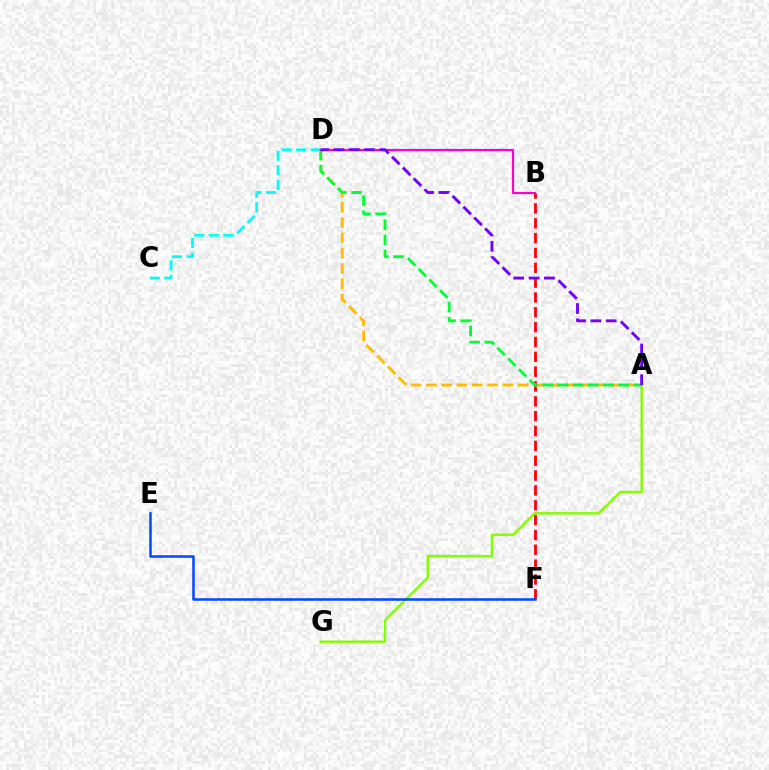{('A', 'G'): [{'color': '#84ff00', 'line_style': 'solid', 'thickness': 1.77}], ('B', 'F'): [{'color': '#ff0000', 'line_style': 'dashed', 'thickness': 2.02}], ('C', 'D'): [{'color': '#00fff6', 'line_style': 'dashed', 'thickness': 1.98}], ('A', 'D'): [{'color': '#ffbd00', 'line_style': 'dashed', 'thickness': 2.08}, {'color': '#00ff39', 'line_style': 'dashed', 'thickness': 2.06}, {'color': '#7200ff', 'line_style': 'dashed', 'thickness': 2.08}], ('B', 'D'): [{'color': '#ff00cf', 'line_style': 'solid', 'thickness': 1.59}], ('E', 'F'): [{'color': '#004bff', 'line_style': 'solid', 'thickness': 1.84}]}